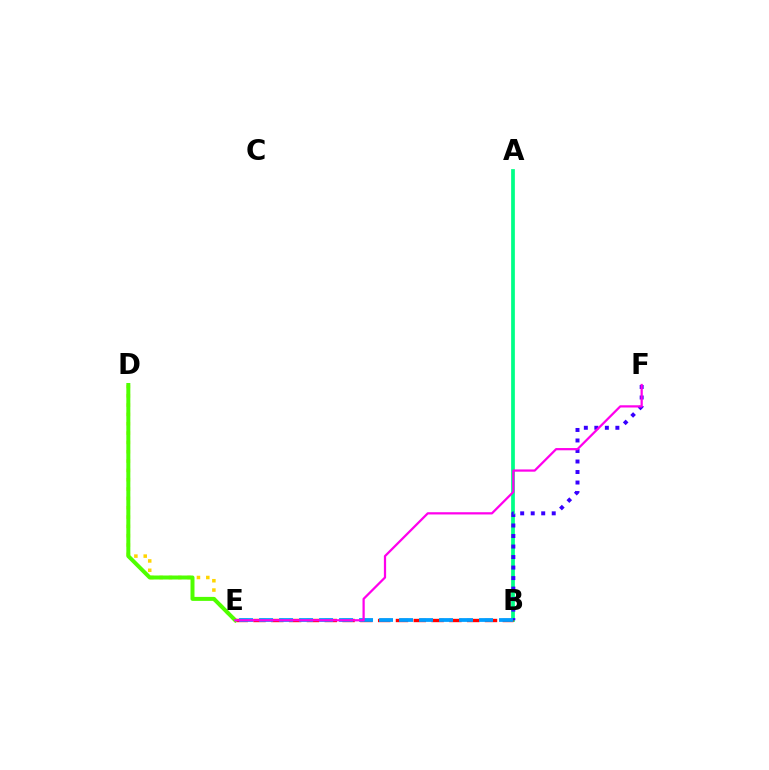{('D', 'E'): [{'color': '#ffd500', 'line_style': 'dotted', 'thickness': 2.53}, {'color': '#4fff00', 'line_style': 'solid', 'thickness': 2.87}], ('A', 'B'): [{'color': '#00ff86', 'line_style': 'solid', 'thickness': 2.69}], ('B', 'E'): [{'color': '#ff0000', 'line_style': 'dashed', 'thickness': 2.42}, {'color': '#009eff', 'line_style': 'dashed', 'thickness': 2.72}], ('B', 'F'): [{'color': '#3700ff', 'line_style': 'dotted', 'thickness': 2.86}], ('E', 'F'): [{'color': '#ff00ed', 'line_style': 'solid', 'thickness': 1.61}]}